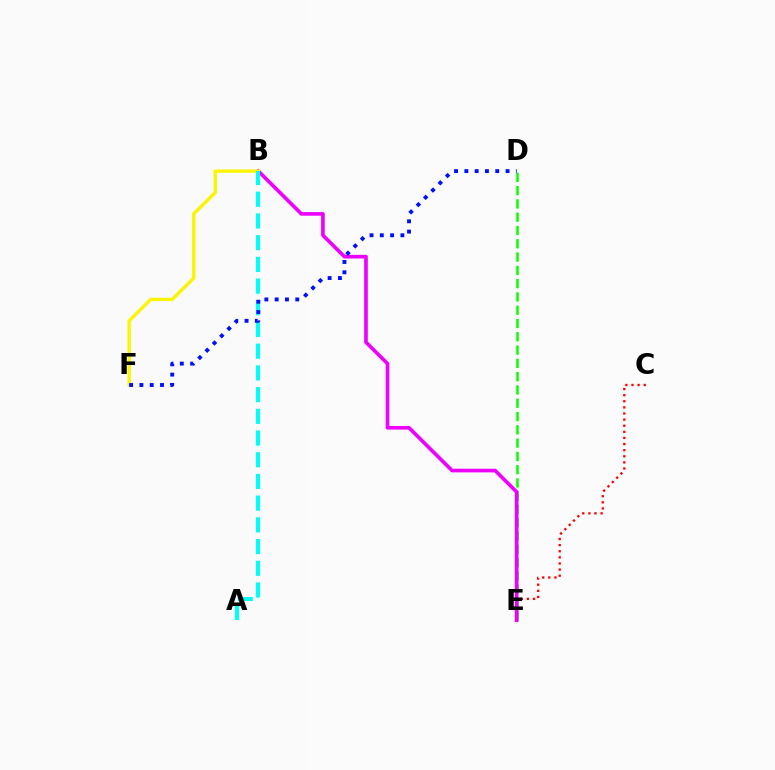{('D', 'E'): [{'color': '#08ff00', 'line_style': 'dashed', 'thickness': 1.81}], ('C', 'E'): [{'color': '#ff0000', 'line_style': 'dotted', 'thickness': 1.66}], ('B', 'E'): [{'color': '#ee00ff', 'line_style': 'solid', 'thickness': 2.63}], ('B', 'F'): [{'color': '#fcf500', 'line_style': 'solid', 'thickness': 2.4}], ('A', 'B'): [{'color': '#00fff6', 'line_style': 'dashed', 'thickness': 2.95}], ('D', 'F'): [{'color': '#0010ff', 'line_style': 'dotted', 'thickness': 2.8}]}